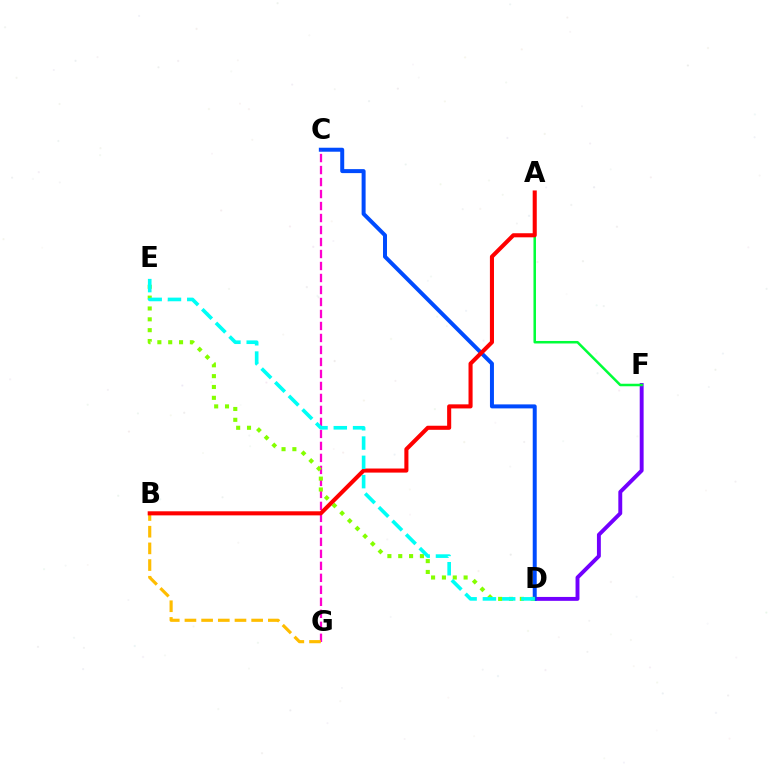{('D', 'F'): [{'color': '#7200ff', 'line_style': 'solid', 'thickness': 2.81}], ('A', 'F'): [{'color': '#00ff39', 'line_style': 'solid', 'thickness': 1.81}], ('C', 'D'): [{'color': '#004bff', 'line_style': 'solid', 'thickness': 2.87}], ('C', 'G'): [{'color': '#ff00cf', 'line_style': 'dashed', 'thickness': 1.63}], ('B', 'G'): [{'color': '#ffbd00', 'line_style': 'dashed', 'thickness': 2.27}], ('D', 'E'): [{'color': '#84ff00', 'line_style': 'dotted', 'thickness': 2.95}, {'color': '#00fff6', 'line_style': 'dashed', 'thickness': 2.62}], ('A', 'B'): [{'color': '#ff0000', 'line_style': 'solid', 'thickness': 2.94}]}